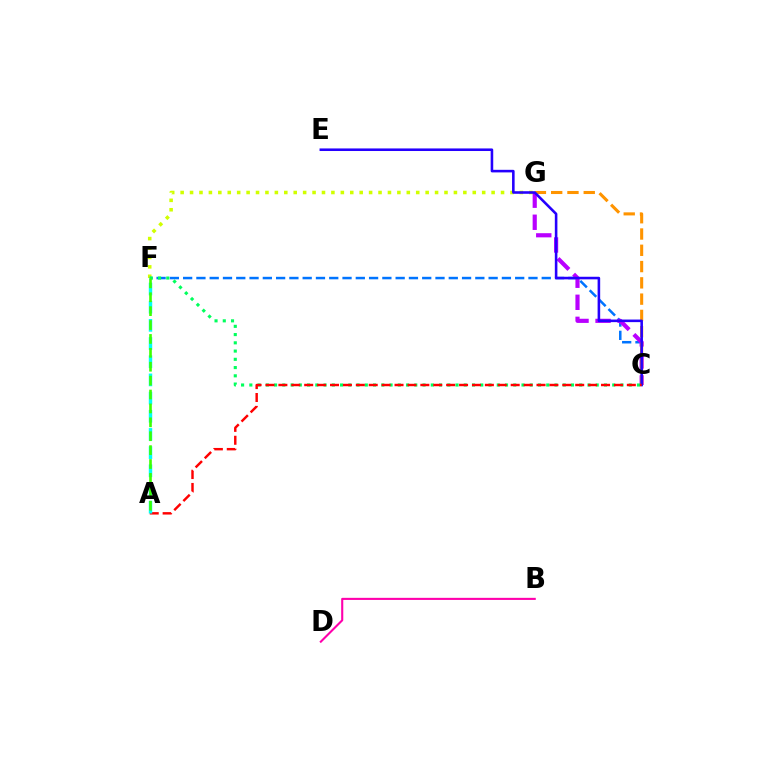{('F', 'G'): [{'color': '#d1ff00', 'line_style': 'dotted', 'thickness': 2.56}], ('C', 'F'): [{'color': '#0074ff', 'line_style': 'dashed', 'thickness': 1.8}, {'color': '#00ff5c', 'line_style': 'dotted', 'thickness': 2.24}], ('C', 'G'): [{'color': '#b900ff', 'line_style': 'dashed', 'thickness': 3.0}, {'color': '#ff9400', 'line_style': 'dashed', 'thickness': 2.21}], ('C', 'E'): [{'color': '#2500ff', 'line_style': 'solid', 'thickness': 1.86}], ('B', 'D'): [{'color': '#ff00ac', 'line_style': 'solid', 'thickness': 1.51}], ('A', 'C'): [{'color': '#ff0000', 'line_style': 'dashed', 'thickness': 1.75}], ('A', 'F'): [{'color': '#00fff6', 'line_style': 'dashed', 'thickness': 2.47}, {'color': '#3dff00', 'line_style': 'dashed', 'thickness': 1.89}]}